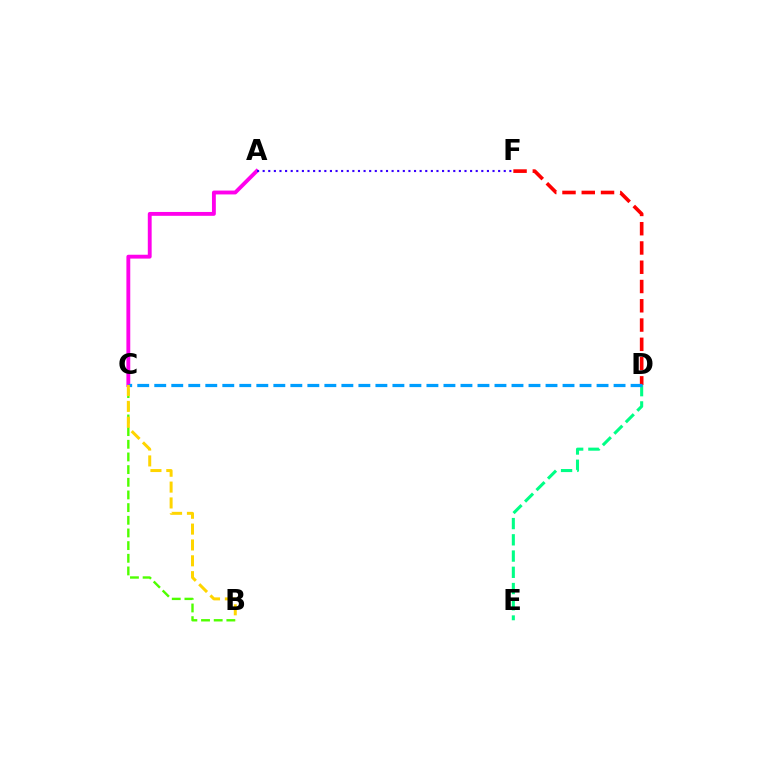{('D', 'E'): [{'color': '#00ff86', 'line_style': 'dashed', 'thickness': 2.21}], ('D', 'F'): [{'color': '#ff0000', 'line_style': 'dashed', 'thickness': 2.62}], ('B', 'C'): [{'color': '#4fff00', 'line_style': 'dashed', 'thickness': 1.72}, {'color': '#ffd500', 'line_style': 'dashed', 'thickness': 2.15}], ('A', 'C'): [{'color': '#ff00ed', 'line_style': 'solid', 'thickness': 2.78}], ('C', 'D'): [{'color': '#009eff', 'line_style': 'dashed', 'thickness': 2.31}], ('A', 'F'): [{'color': '#3700ff', 'line_style': 'dotted', 'thickness': 1.52}]}